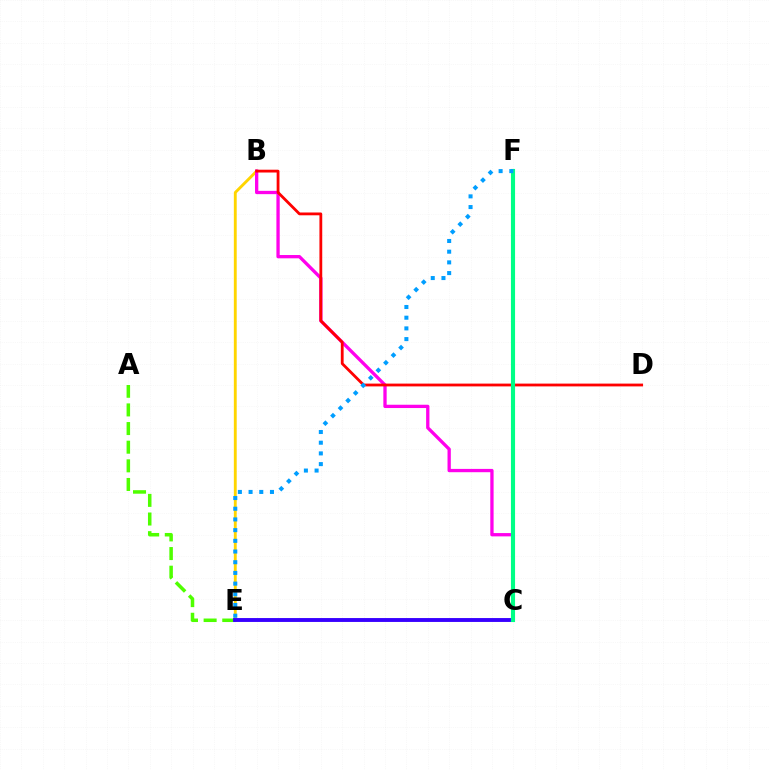{('B', 'E'): [{'color': '#ffd500', 'line_style': 'solid', 'thickness': 2.06}], ('A', 'E'): [{'color': '#4fff00', 'line_style': 'dashed', 'thickness': 2.53}], ('C', 'E'): [{'color': '#3700ff', 'line_style': 'solid', 'thickness': 2.8}], ('B', 'C'): [{'color': '#ff00ed', 'line_style': 'solid', 'thickness': 2.38}], ('B', 'D'): [{'color': '#ff0000', 'line_style': 'solid', 'thickness': 2.02}], ('C', 'F'): [{'color': '#00ff86', 'line_style': 'solid', 'thickness': 2.96}], ('E', 'F'): [{'color': '#009eff', 'line_style': 'dotted', 'thickness': 2.91}]}